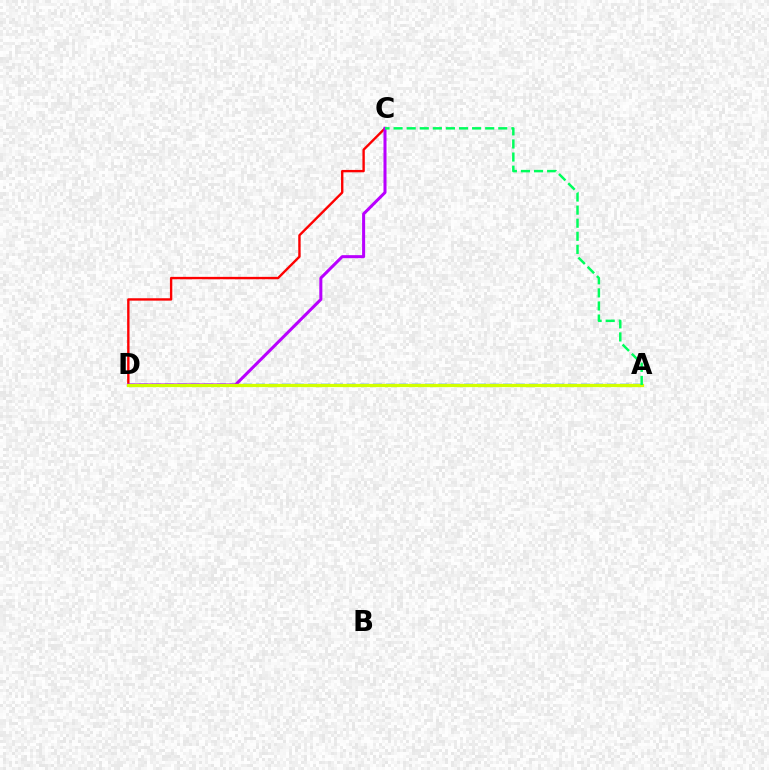{('A', 'D'): [{'color': '#0074ff', 'line_style': 'dashed', 'thickness': 1.77}, {'color': '#d1ff00', 'line_style': 'solid', 'thickness': 2.34}], ('C', 'D'): [{'color': '#ff0000', 'line_style': 'solid', 'thickness': 1.71}, {'color': '#b900ff', 'line_style': 'solid', 'thickness': 2.18}], ('A', 'C'): [{'color': '#00ff5c', 'line_style': 'dashed', 'thickness': 1.78}]}